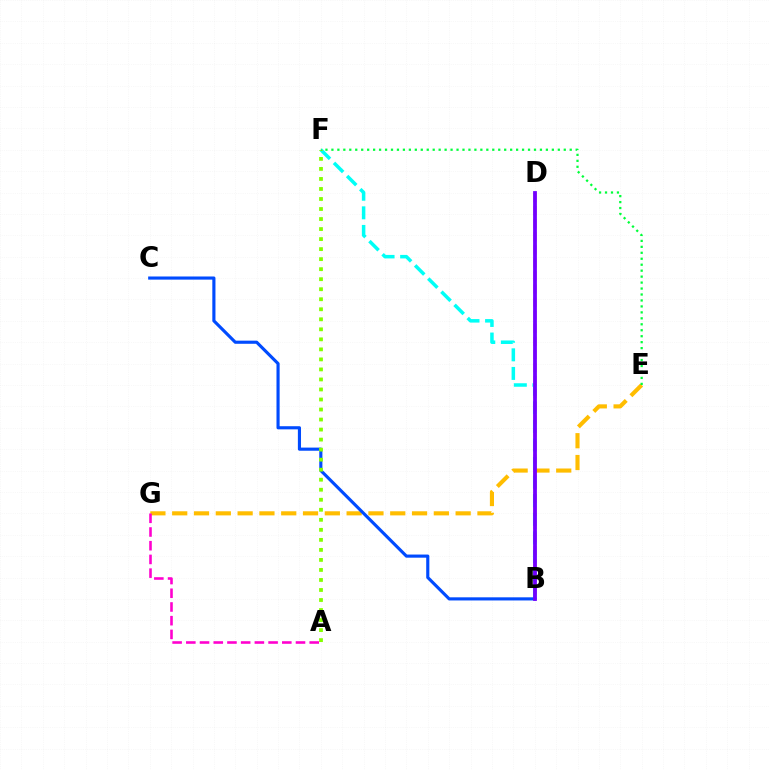{('E', 'G'): [{'color': '#ffbd00', 'line_style': 'dashed', 'thickness': 2.96}], ('B', 'F'): [{'color': '#00fff6', 'line_style': 'dashed', 'thickness': 2.52}], ('B', 'C'): [{'color': '#004bff', 'line_style': 'solid', 'thickness': 2.26}], ('A', 'F'): [{'color': '#84ff00', 'line_style': 'dotted', 'thickness': 2.72}], ('A', 'G'): [{'color': '#ff00cf', 'line_style': 'dashed', 'thickness': 1.86}], ('E', 'F'): [{'color': '#00ff39', 'line_style': 'dotted', 'thickness': 1.62}], ('B', 'D'): [{'color': '#ff0000', 'line_style': 'dashed', 'thickness': 1.78}, {'color': '#7200ff', 'line_style': 'solid', 'thickness': 2.72}]}